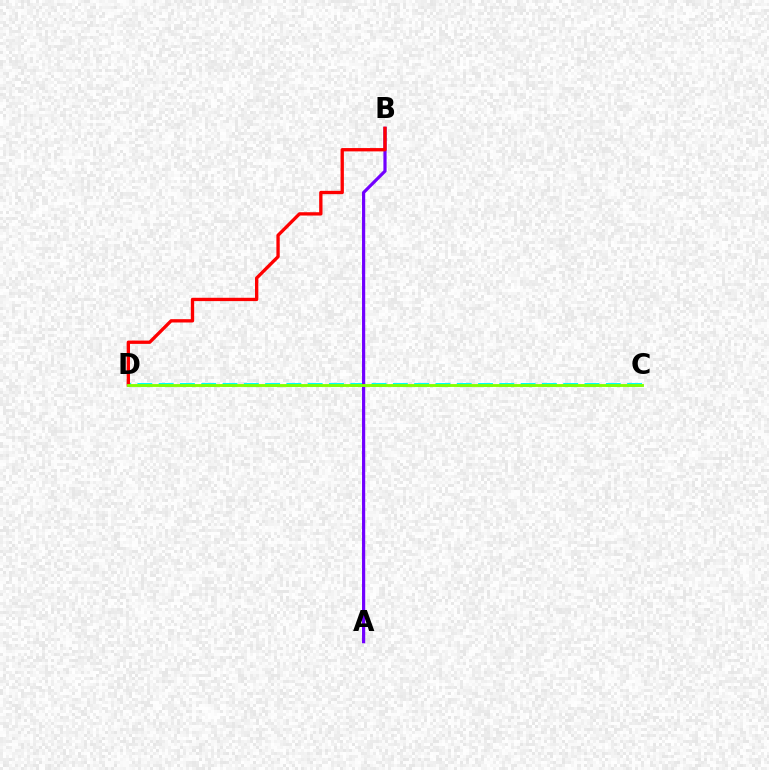{('C', 'D'): [{'color': '#00fff6', 'line_style': 'dashed', 'thickness': 2.89}, {'color': '#84ff00', 'line_style': 'solid', 'thickness': 2.05}], ('A', 'B'): [{'color': '#7200ff', 'line_style': 'solid', 'thickness': 2.3}], ('B', 'D'): [{'color': '#ff0000', 'line_style': 'solid', 'thickness': 2.39}]}